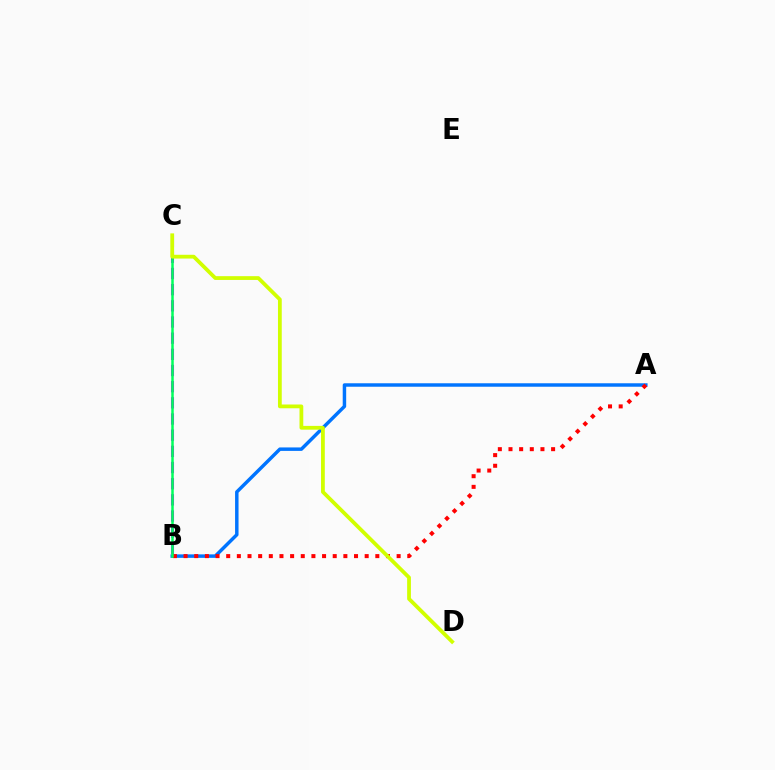{('A', 'B'): [{'color': '#0074ff', 'line_style': 'solid', 'thickness': 2.49}, {'color': '#ff0000', 'line_style': 'dotted', 'thickness': 2.89}], ('B', 'C'): [{'color': '#b900ff', 'line_style': 'dashed', 'thickness': 2.2}, {'color': '#00ff5c', 'line_style': 'solid', 'thickness': 1.81}], ('C', 'D'): [{'color': '#d1ff00', 'line_style': 'solid', 'thickness': 2.72}]}